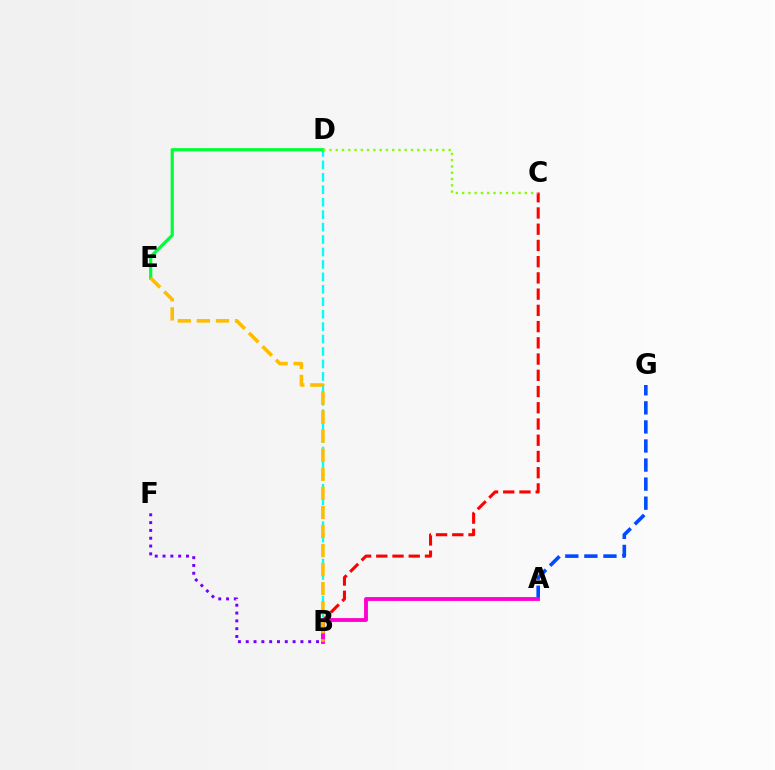{('A', 'G'): [{'color': '#004bff', 'line_style': 'dashed', 'thickness': 2.59}], ('B', 'C'): [{'color': '#ff0000', 'line_style': 'dashed', 'thickness': 2.21}], ('B', 'D'): [{'color': '#00fff6', 'line_style': 'dashed', 'thickness': 1.69}], ('D', 'E'): [{'color': '#00ff39', 'line_style': 'solid', 'thickness': 2.31}], ('B', 'F'): [{'color': '#7200ff', 'line_style': 'dotted', 'thickness': 2.12}], ('C', 'D'): [{'color': '#84ff00', 'line_style': 'dotted', 'thickness': 1.7}], ('A', 'B'): [{'color': '#ff00cf', 'line_style': 'solid', 'thickness': 2.77}], ('B', 'E'): [{'color': '#ffbd00', 'line_style': 'dashed', 'thickness': 2.59}]}